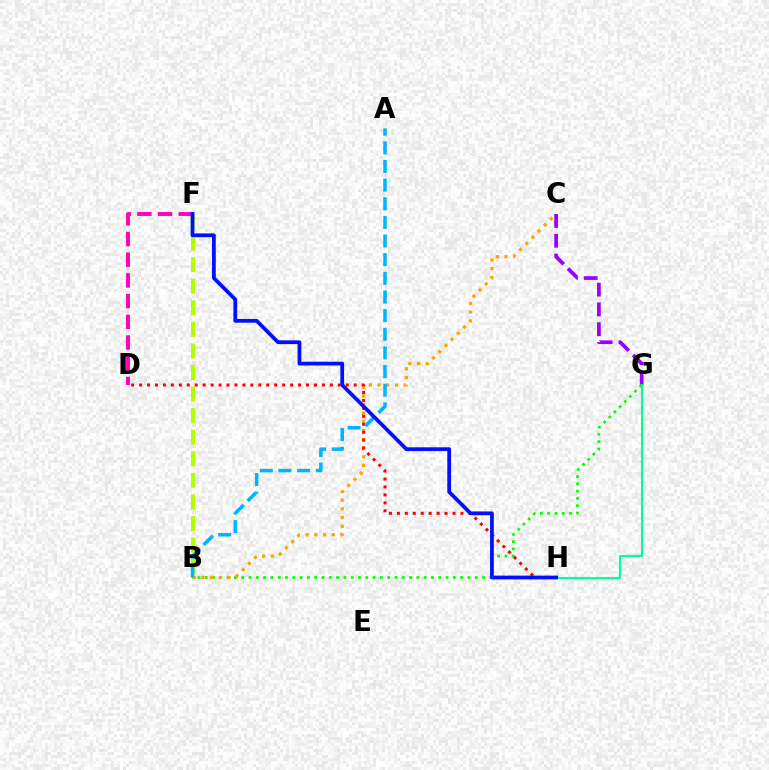{('C', 'G'): [{'color': '#9b00ff', 'line_style': 'dashed', 'thickness': 2.69}], ('B', 'F'): [{'color': '#b3ff00', 'line_style': 'dashed', 'thickness': 2.93}], ('G', 'H'): [{'color': '#00ff9d', 'line_style': 'solid', 'thickness': 1.5}], ('B', 'G'): [{'color': '#08ff00', 'line_style': 'dotted', 'thickness': 1.98}], ('B', 'C'): [{'color': '#ffa500', 'line_style': 'dotted', 'thickness': 2.37}], ('D', 'H'): [{'color': '#ff0000', 'line_style': 'dotted', 'thickness': 2.16}], ('D', 'F'): [{'color': '#ff00bd', 'line_style': 'dashed', 'thickness': 2.81}], ('A', 'B'): [{'color': '#00b5ff', 'line_style': 'dashed', 'thickness': 2.53}], ('F', 'H'): [{'color': '#0010ff', 'line_style': 'solid', 'thickness': 2.71}]}